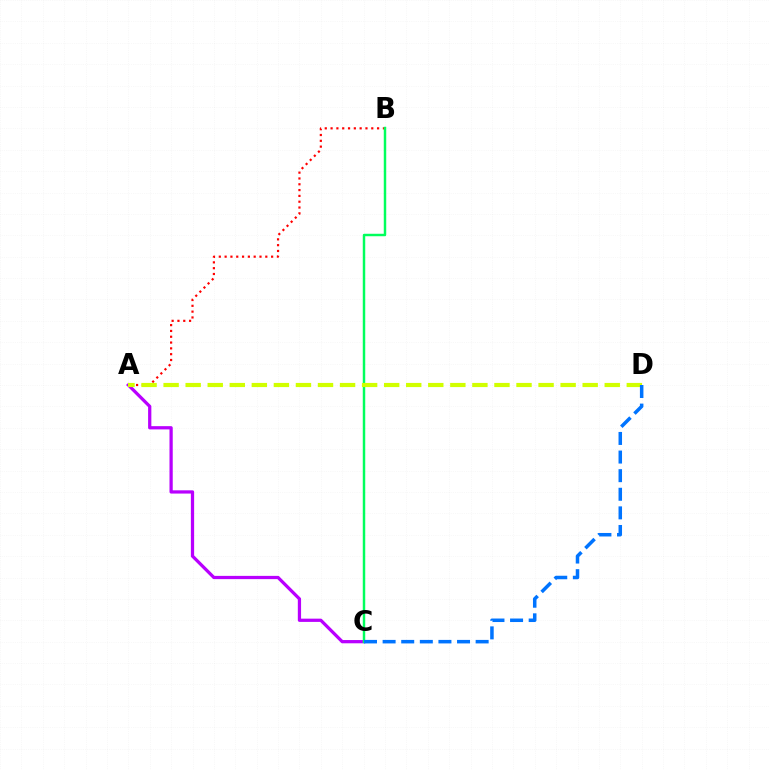{('A', 'C'): [{'color': '#b900ff', 'line_style': 'solid', 'thickness': 2.34}], ('A', 'B'): [{'color': '#ff0000', 'line_style': 'dotted', 'thickness': 1.58}], ('B', 'C'): [{'color': '#00ff5c', 'line_style': 'solid', 'thickness': 1.77}], ('A', 'D'): [{'color': '#d1ff00', 'line_style': 'dashed', 'thickness': 3.0}], ('C', 'D'): [{'color': '#0074ff', 'line_style': 'dashed', 'thickness': 2.53}]}